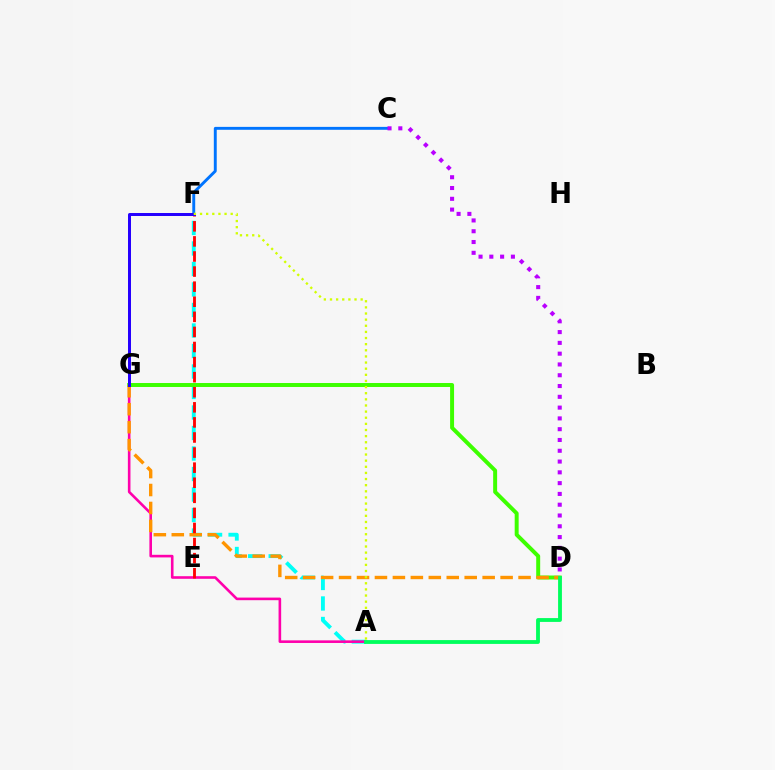{('A', 'F'): [{'color': '#00fff6', 'line_style': 'dashed', 'thickness': 2.79}, {'color': '#d1ff00', 'line_style': 'dotted', 'thickness': 1.67}], ('A', 'G'): [{'color': '#ff00ac', 'line_style': 'solid', 'thickness': 1.88}], ('C', 'F'): [{'color': '#0074ff', 'line_style': 'solid', 'thickness': 2.1}], ('D', 'G'): [{'color': '#3dff00', 'line_style': 'solid', 'thickness': 2.85}, {'color': '#ff9400', 'line_style': 'dashed', 'thickness': 2.44}], ('A', 'D'): [{'color': '#00ff5c', 'line_style': 'solid', 'thickness': 2.76}], ('E', 'F'): [{'color': '#ff0000', 'line_style': 'dashed', 'thickness': 2.05}], ('F', 'G'): [{'color': '#2500ff', 'line_style': 'solid', 'thickness': 2.15}], ('C', 'D'): [{'color': '#b900ff', 'line_style': 'dotted', 'thickness': 2.93}]}